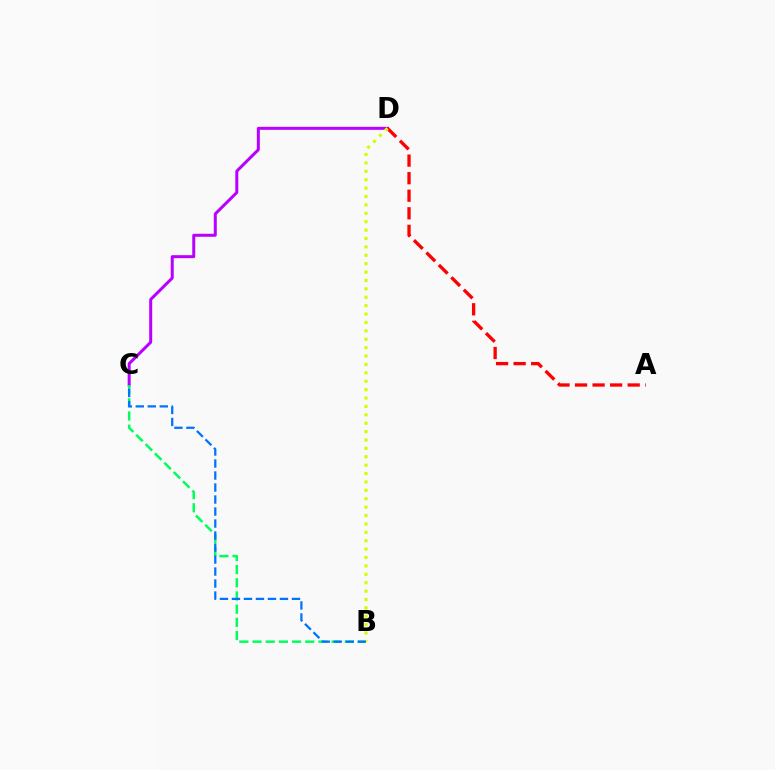{('C', 'D'): [{'color': '#b900ff', 'line_style': 'solid', 'thickness': 2.16}], ('B', 'C'): [{'color': '#00ff5c', 'line_style': 'dashed', 'thickness': 1.79}, {'color': '#0074ff', 'line_style': 'dashed', 'thickness': 1.63}], ('A', 'D'): [{'color': '#ff0000', 'line_style': 'dashed', 'thickness': 2.38}], ('B', 'D'): [{'color': '#d1ff00', 'line_style': 'dotted', 'thickness': 2.28}]}